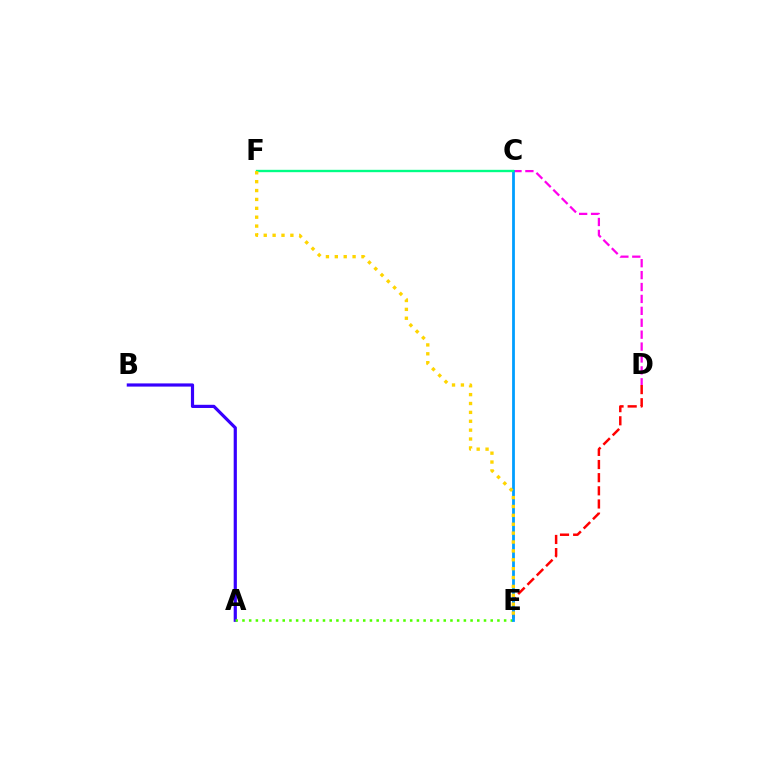{('A', 'B'): [{'color': '#3700ff', 'line_style': 'solid', 'thickness': 2.29}], ('D', 'E'): [{'color': '#ff0000', 'line_style': 'dashed', 'thickness': 1.79}], ('C', 'D'): [{'color': '#ff00ed', 'line_style': 'dashed', 'thickness': 1.62}], ('A', 'E'): [{'color': '#4fff00', 'line_style': 'dotted', 'thickness': 1.82}], ('C', 'E'): [{'color': '#009eff', 'line_style': 'solid', 'thickness': 2.01}], ('C', 'F'): [{'color': '#00ff86', 'line_style': 'solid', 'thickness': 1.7}], ('E', 'F'): [{'color': '#ffd500', 'line_style': 'dotted', 'thickness': 2.41}]}